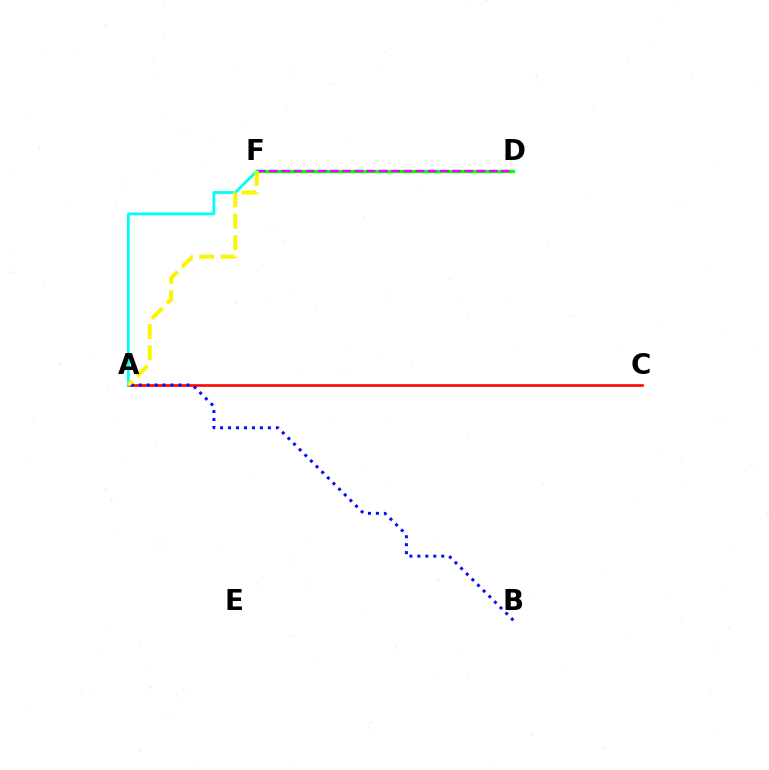{('A', 'C'): [{'color': '#ff0000', 'line_style': 'solid', 'thickness': 1.87}], ('D', 'F'): [{'color': '#08ff00', 'line_style': 'solid', 'thickness': 2.32}, {'color': '#ee00ff', 'line_style': 'dashed', 'thickness': 1.66}], ('A', 'B'): [{'color': '#0010ff', 'line_style': 'dotted', 'thickness': 2.17}], ('A', 'F'): [{'color': '#00fff6', 'line_style': 'solid', 'thickness': 2.04}, {'color': '#fcf500', 'line_style': 'dashed', 'thickness': 2.9}]}